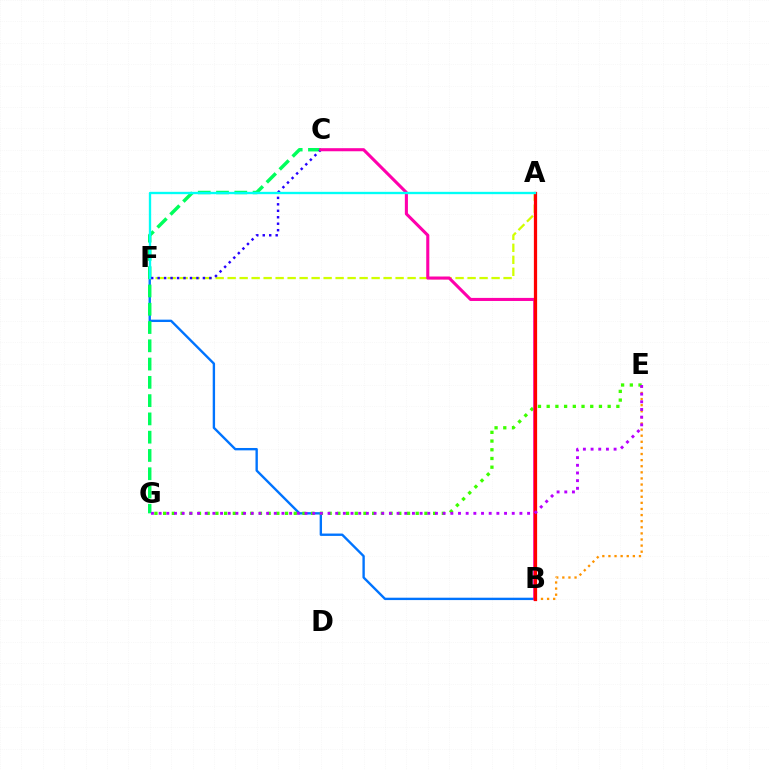{('B', 'F'): [{'color': '#0074ff', 'line_style': 'solid', 'thickness': 1.71}], ('A', 'F'): [{'color': '#d1ff00', 'line_style': 'dashed', 'thickness': 1.63}, {'color': '#00fff6', 'line_style': 'solid', 'thickness': 1.69}], ('E', 'G'): [{'color': '#3dff00', 'line_style': 'dotted', 'thickness': 2.37}, {'color': '#b900ff', 'line_style': 'dotted', 'thickness': 2.09}], ('B', 'E'): [{'color': '#ff9400', 'line_style': 'dotted', 'thickness': 1.66}], ('C', 'G'): [{'color': '#00ff5c', 'line_style': 'dashed', 'thickness': 2.48}], ('C', 'F'): [{'color': '#2500ff', 'line_style': 'dotted', 'thickness': 1.76}], ('B', 'C'): [{'color': '#ff00ac', 'line_style': 'solid', 'thickness': 2.21}], ('A', 'B'): [{'color': '#ff0000', 'line_style': 'solid', 'thickness': 2.33}]}